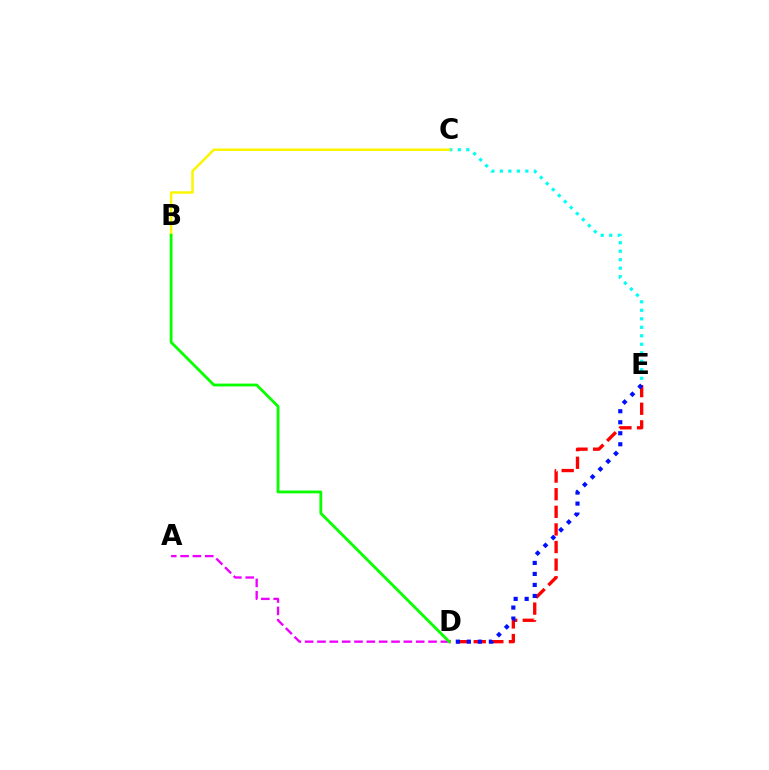{('A', 'D'): [{'color': '#ee00ff', 'line_style': 'dashed', 'thickness': 1.68}], ('C', 'E'): [{'color': '#00fff6', 'line_style': 'dotted', 'thickness': 2.31}], ('D', 'E'): [{'color': '#ff0000', 'line_style': 'dashed', 'thickness': 2.39}, {'color': '#0010ff', 'line_style': 'dotted', 'thickness': 2.99}], ('B', 'C'): [{'color': '#fcf500', 'line_style': 'solid', 'thickness': 1.79}], ('B', 'D'): [{'color': '#08ff00', 'line_style': 'solid', 'thickness': 2.02}]}